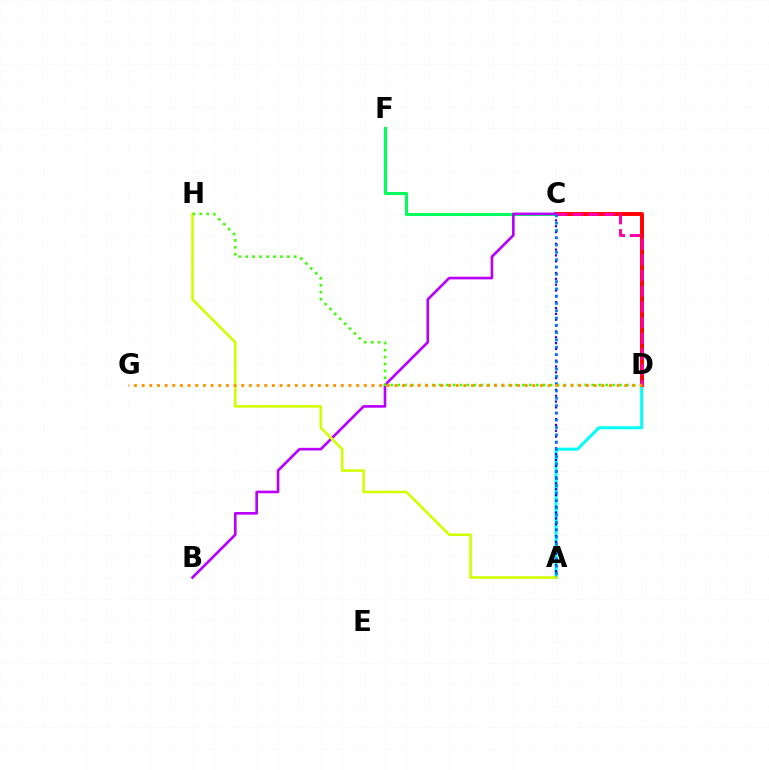{('A', 'D'): [{'color': '#00fff6', 'line_style': 'solid', 'thickness': 2.17}], ('A', 'C'): [{'color': '#2500ff', 'line_style': 'dotted', 'thickness': 1.59}, {'color': '#0074ff', 'line_style': 'dotted', 'thickness': 1.98}], ('C', 'D'): [{'color': '#ff0000', 'line_style': 'solid', 'thickness': 2.81}, {'color': '#ff00ac', 'line_style': 'dashed', 'thickness': 2.13}], ('C', 'F'): [{'color': '#00ff5c', 'line_style': 'solid', 'thickness': 2.21}], ('B', 'C'): [{'color': '#b900ff', 'line_style': 'solid', 'thickness': 1.91}], ('A', 'H'): [{'color': '#d1ff00', 'line_style': 'solid', 'thickness': 1.87}], ('D', 'H'): [{'color': '#3dff00', 'line_style': 'dotted', 'thickness': 1.88}], ('D', 'G'): [{'color': '#ff9400', 'line_style': 'dotted', 'thickness': 2.08}]}